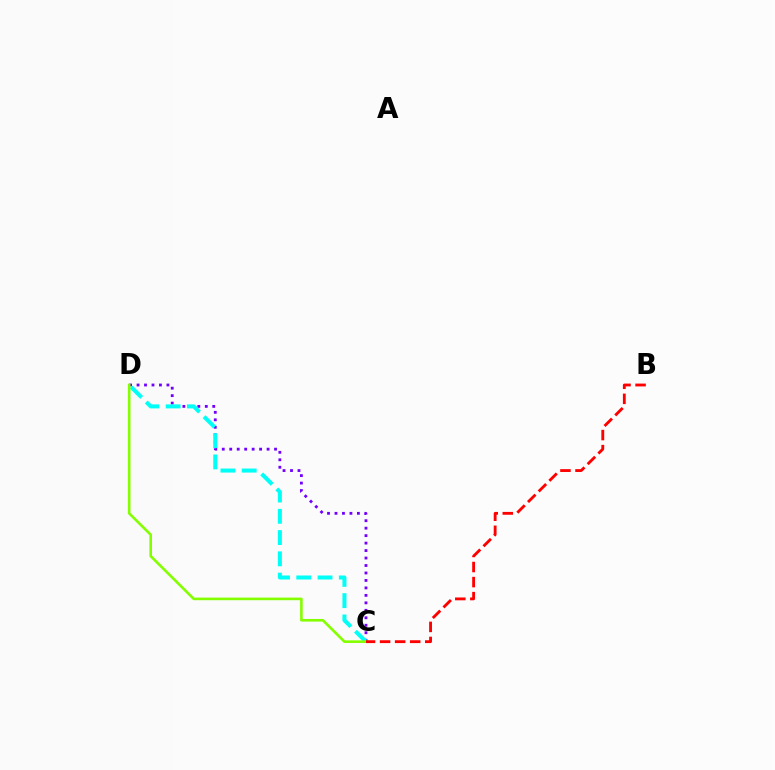{('C', 'D'): [{'color': '#7200ff', 'line_style': 'dotted', 'thickness': 2.03}, {'color': '#00fff6', 'line_style': 'dashed', 'thickness': 2.89}, {'color': '#84ff00', 'line_style': 'solid', 'thickness': 1.88}], ('B', 'C'): [{'color': '#ff0000', 'line_style': 'dashed', 'thickness': 2.05}]}